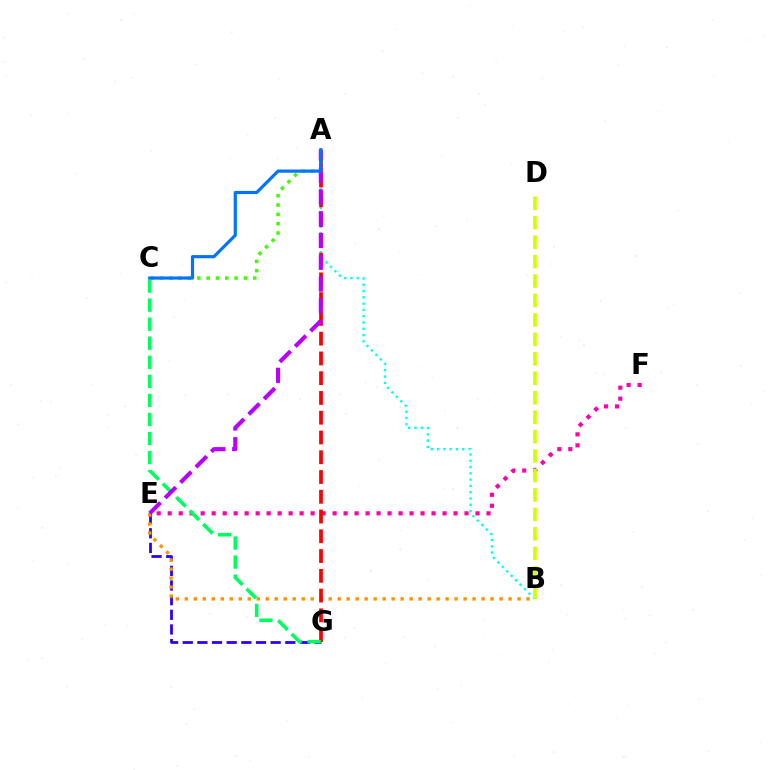{('E', 'G'): [{'color': '#2500ff', 'line_style': 'dashed', 'thickness': 1.99}], ('A', 'B'): [{'color': '#00fff6', 'line_style': 'dotted', 'thickness': 1.71}], ('B', 'E'): [{'color': '#ff9400', 'line_style': 'dotted', 'thickness': 2.44}], ('E', 'F'): [{'color': '#ff00ac', 'line_style': 'dotted', 'thickness': 2.99}], ('A', 'G'): [{'color': '#ff0000', 'line_style': 'dashed', 'thickness': 2.68}], ('C', 'G'): [{'color': '#00ff5c', 'line_style': 'dashed', 'thickness': 2.59}], ('A', 'C'): [{'color': '#3dff00', 'line_style': 'dotted', 'thickness': 2.53}, {'color': '#0074ff', 'line_style': 'solid', 'thickness': 2.29}], ('A', 'E'): [{'color': '#b900ff', 'line_style': 'dashed', 'thickness': 2.96}], ('B', 'D'): [{'color': '#d1ff00', 'line_style': 'dashed', 'thickness': 2.64}]}